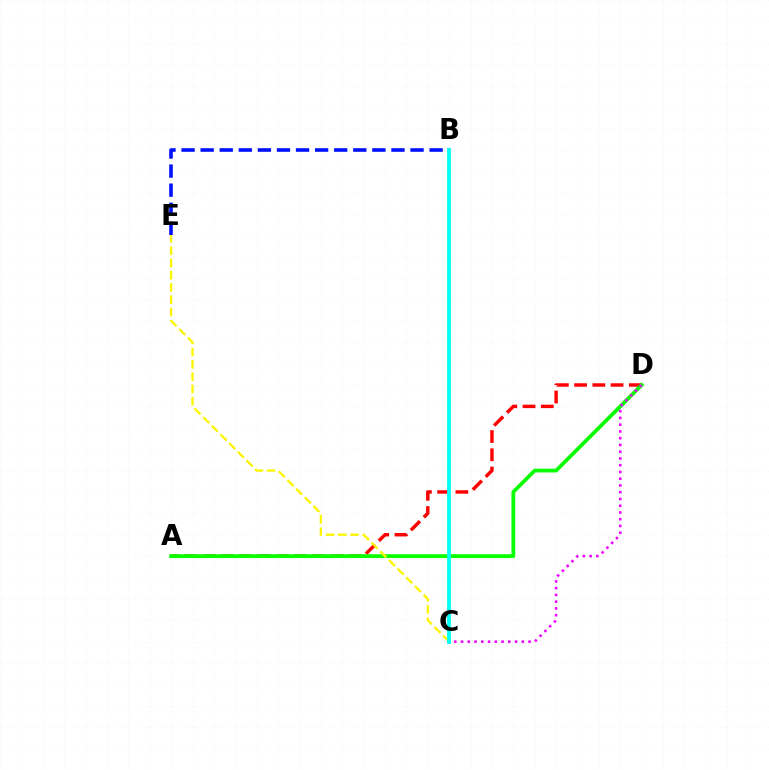{('A', 'D'): [{'color': '#ff0000', 'line_style': 'dashed', 'thickness': 2.48}, {'color': '#08ff00', 'line_style': 'solid', 'thickness': 2.71}], ('C', 'E'): [{'color': '#fcf500', 'line_style': 'dashed', 'thickness': 1.67}], ('B', 'E'): [{'color': '#0010ff', 'line_style': 'dashed', 'thickness': 2.59}], ('C', 'D'): [{'color': '#ee00ff', 'line_style': 'dotted', 'thickness': 1.83}], ('B', 'C'): [{'color': '#00fff6', 'line_style': 'solid', 'thickness': 2.76}]}